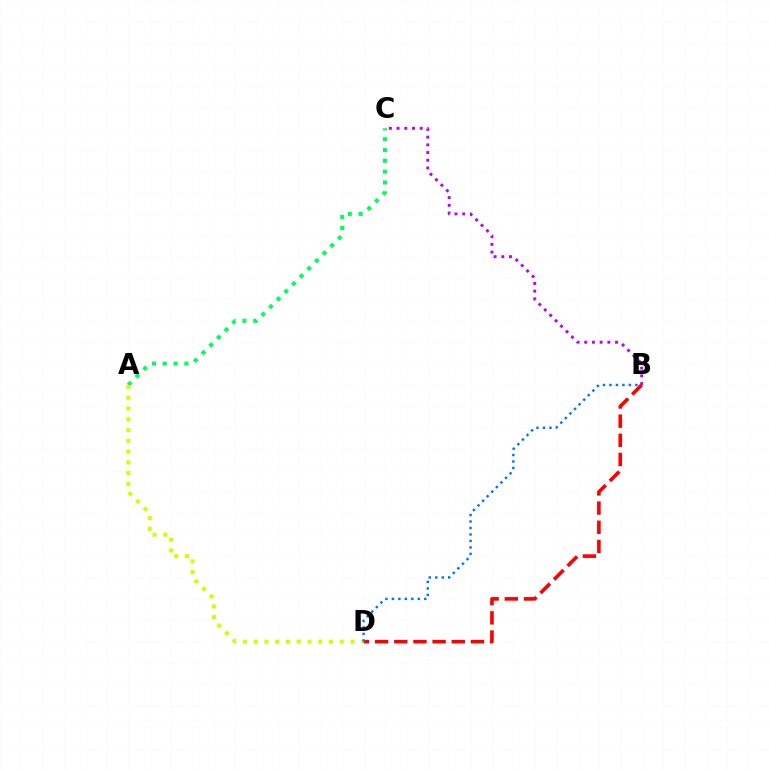{('A', 'C'): [{'color': '#00ff5c', 'line_style': 'dotted', 'thickness': 2.94}], ('B', 'D'): [{'color': '#ff0000', 'line_style': 'dashed', 'thickness': 2.6}, {'color': '#0074ff', 'line_style': 'dotted', 'thickness': 1.76}], ('A', 'D'): [{'color': '#d1ff00', 'line_style': 'dotted', 'thickness': 2.92}], ('B', 'C'): [{'color': '#b900ff', 'line_style': 'dotted', 'thickness': 2.09}]}